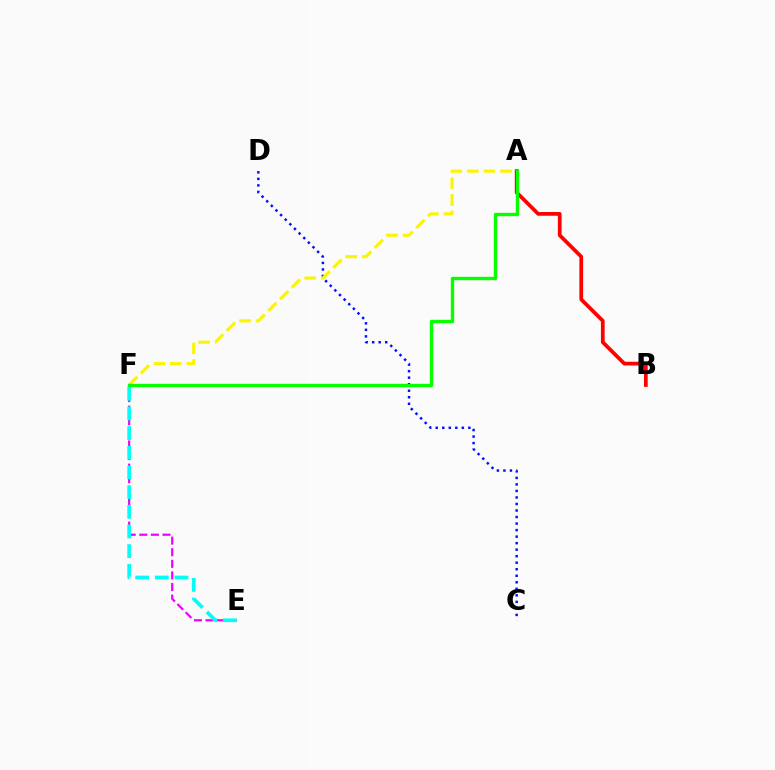{('E', 'F'): [{'color': '#ee00ff', 'line_style': 'dashed', 'thickness': 1.58}, {'color': '#00fff6', 'line_style': 'dashed', 'thickness': 2.67}], ('C', 'D'): [{'color': '#0010ff', 'line_style': 'dotted', 'thickness': 1.77}], ('A', 'F'): [{'color': '#fcf500', 'line_style': 'dashed', 'thickness': 2.25}, {'color': '#08ff00', 'line_style': 'solid', 'thickness': 2.44}], ('A', 'B'): [{'color': '#ff0000', 'line_style': 'solid', 'thickness': 2.69}]}